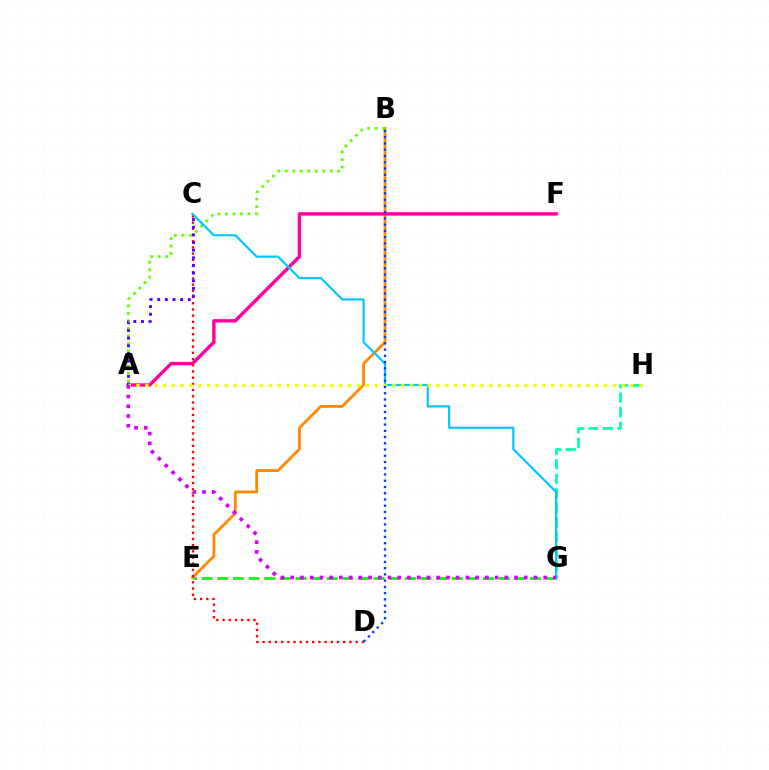{('B', 'E'): [{'color': '#ff8800', 'line_style': 'solid', 'thickness': 2.0}], ('E', 'G'): [{'color': '#00ff27', 'line_style': 'dashed', 'thickness': 2.12}], ('A', 'F'): [{'color': '#ff00a0', 'line_style': 'solid', 'thickness': 2.45}], ('G', 'H'): [{'color': '#00ffaf', 'line_style': 'dashed', 'thickness': 1.97}], ('A', 'B'): [{'color': '#66ff00', 'line_style': 'dotted', 'thickness': 2.04}], ('C', 'D'): [{'color': '#ff0000', 'line_style': 'dotted', 'thickness': 1.69}], ('A', 'C'): [{'color': '#4f00ff', 'line_style': 'dotted', 'thickness': 2.08}], ('C', 'G'): [{'color': '#00c7ff', 'line_style': 'solid', 'thickness': 1.58}], ('A', 'H'): [{'color': '#eeff00', 'line_style': 'dotted', 'thickness': 2.4}], ('B', 'D'): [{'color': '#003fff', 'line_style': 'dotted', 'thickness': 1.7}], ('A', 'G'): [{'color': '#d600ff', 'line_style': 'dotted', 'thickness': 2.64}]}